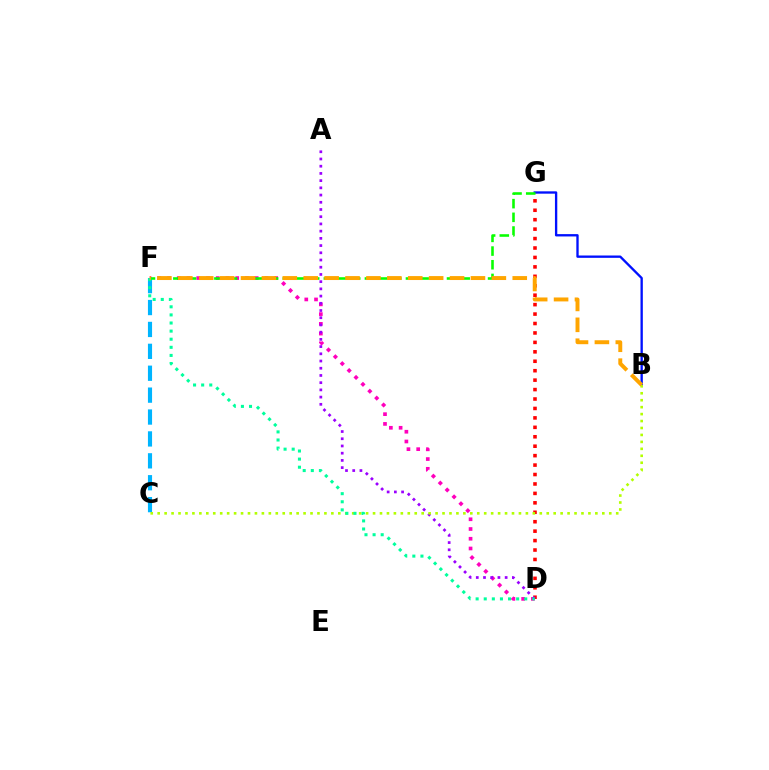{('D', 'F'): [{'color': '#ff00bd', 'line_style': 'dotted', 'thickness': 2.65}, {'color': '#00ff9d', 'line_style': 'dotted', 'thickness': 2.2}], ('D', 'G'): [{'color': '#ff0000', 'line_style': 'dotted', 'thickness': 2.56}], ('B', 'G'): [{'color': '#0010ff', 'line_style': 'solid', 'thickness': 1.68}], ('C', 'F'): [{'color': '#00b5ff', 'line_style': 'dashed', 'thickness': 2.97}], ('A', 'D'): [{'color': '#9b00ff', 'line_style': 'dotted', 'thickness': 1.96}], ('F', 'G'): [{'color': '#08ff00', 'line_style': 'dashed', 'thickness': 1.86}], ('B', 'C'): [{'color': '#b3ff00', 'line_style': 'dotted', 'thickness': 1.89}], ('B', 'F'): [{'color': '#ffa500', 'line_style': 'dashed', 'thickness': 2.84}]}